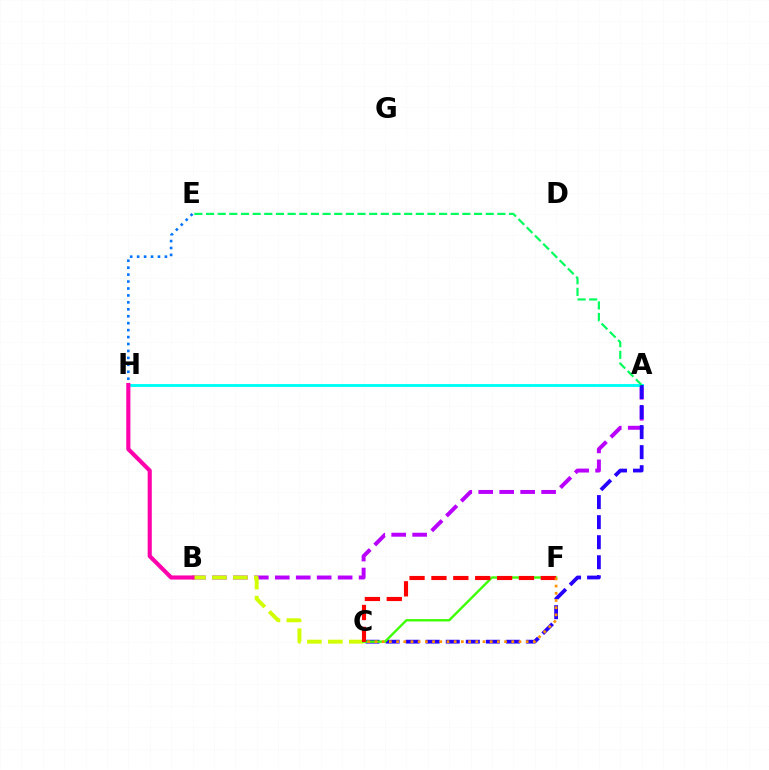{('A', 'B'): [{'color': '#b900ff', 'line_style': 'dashed', 'thickness': 2.85}], ('B', 'C'): [{'color': '#d1ff00', 'line_style': 'dashed', 'thickness': 2.85}], ('A', 'H'): [{'color': '#00fff6', 'line_style': 'solid', 'thickness': 2.09}], ('A', 'C'): [{'color': '#2500ff', 'line_style': 'dashed', 'thickness': 2.72}], ('A', 'E'): [{'color': '#00ff5c', 'line_style': 'dashed', 'thickness': 1.58}], ('C', 'F'): [{'color': '#3dff00', 'line_style': 'solid', 'thickness': 1.71}, {'color': '#ff0000', 'line_style': 'dashed', 'thickness': 2.97}, {'color': '#ff9400', 'line_style': 'dotted', 'thickness': 1.96}], ('E', 'H'): [{'color': '#0074ff', 'line_style': 'dotted', 'thickness': 1.89}], ('B', 'H'): [{'color': '#ff00ac', 'line_style': 'solid', 'thickness': 2.96}]}